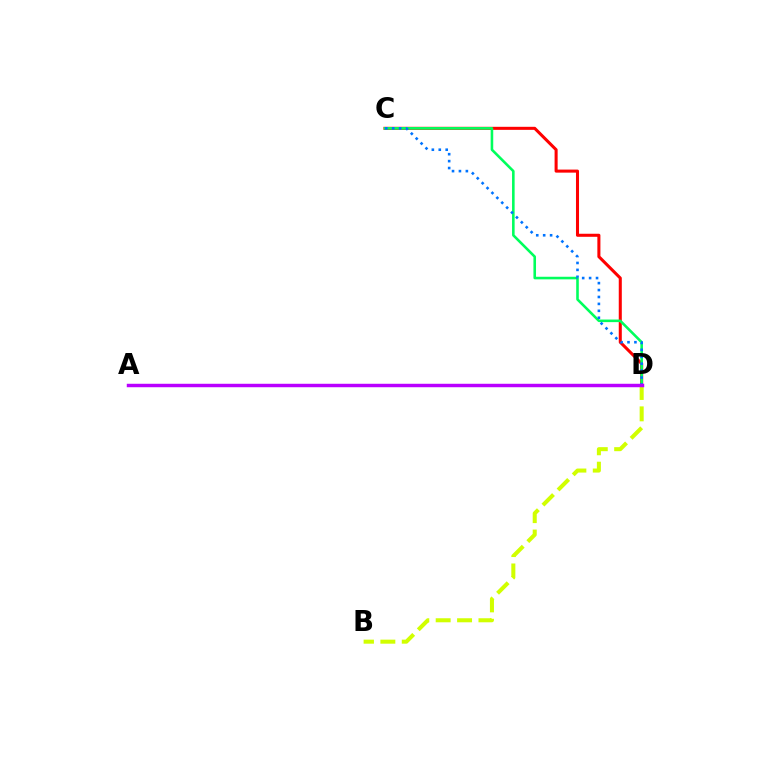{('C', 'D'): [{'color': '#ff0000', 'line_style': 'solid', 'thickness': 2.19}, {'color': '#00ff5c', 'line_style': 'solid', 'thickness': 1.86}, {'color': '#0074ff', 'line_style': 'dotted', 'thickness': 1.88}], ('B', 'D'): [{'color': '#d1ff00', 'line_style': 'dashed', 'thickness': 2.91}], ('A', 'D'): [{'color': '#b900ff', 'line_style': 'solid', 'thickness': 2.49}]}